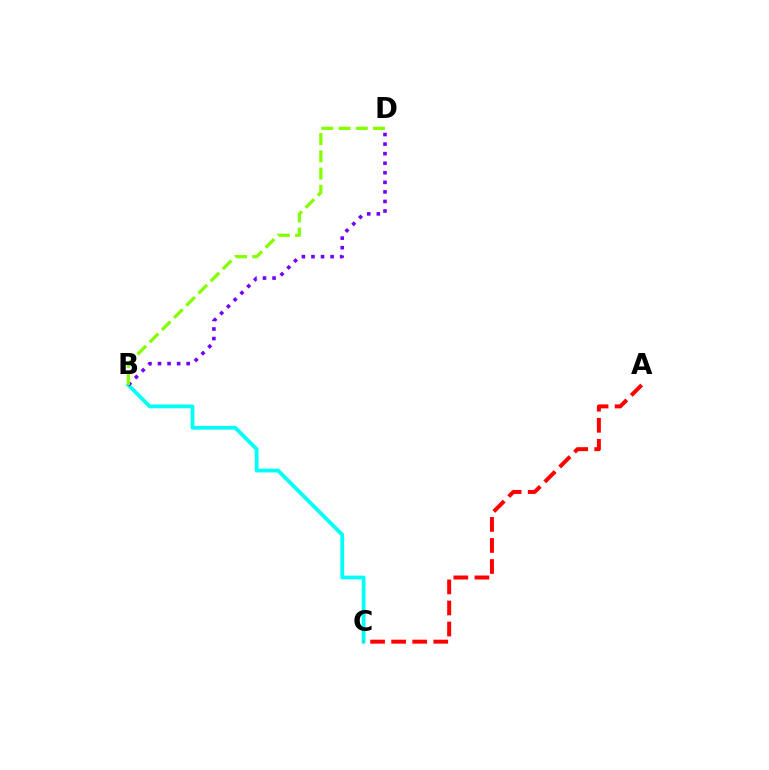{('B', 'C'): [{'color': '#00fff6', 'line_style': 'solid', 'thickness': 2.73}], ('B', 'D'): [{'color': '#7200ff', 'line_style': 'dotted', 'thickness': 2.6}, {'color': '#84ff00', 'line_style': 'dashed', 'thickness': 2.34}], ('A', 'C'): [{'color': '#ff0000', 'line_style': 'dashed', 'thickness': 2.86}]}